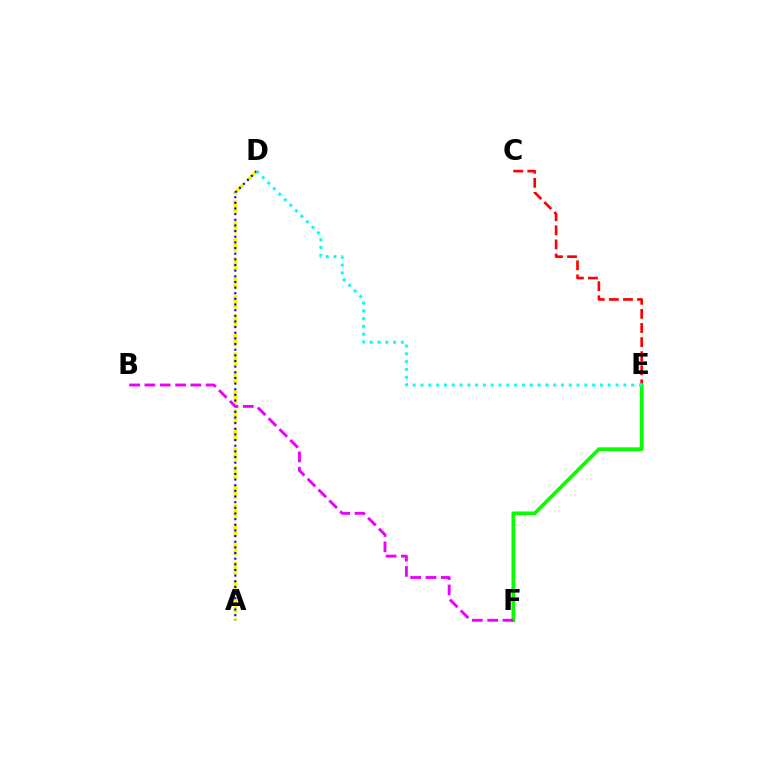{('A', 'D'): [{'color': '#fcf500', 'line_style': 'dashed', 'thickness': 2.58}, {'color': '#0010ff', 'line_style': 'dotted', 'thickness': 1.53}], ('C', 'E'): [{'color': '#ff0000', 'line_style': 'dashed', 'thickness': 1.91}], ('E', 'F'): [{'color': '#08ff00', 'line_style': 'solid', 'thickness': 2.68}], ('D', 'E'): [{'color': '#00fff6', 'line_style': 'dotted', 'thickness': 2.12}], ('B', 'F'): [{'color': '#ee00ff', 'line_style': 'dashed', 'thickness': 2.08}]}